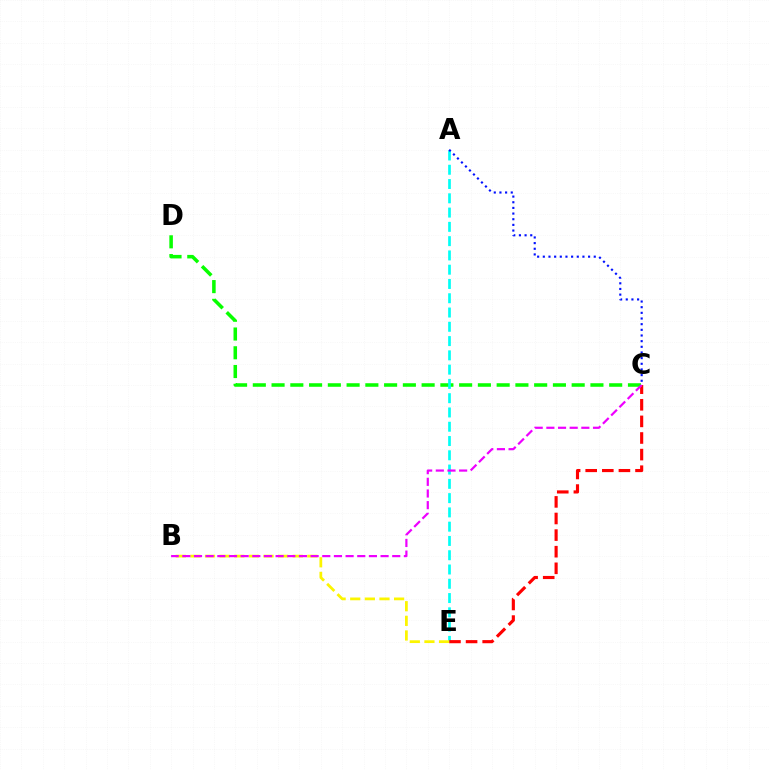{('C', 'D'): [{'color': '#08ff00', 'line_style': 'dashed', 'thickness': 2.55}], ('A', 'E'): [{'color': '#00fff6', 'line_style': 'dashed', 'thickness': 1.94}], ('A', 'C'): [{'color': '#0010ff', 'line_style': 'dotted', 'thickness': 1.54}], ('C', 'E'): [{'color': '#ff0000', 'line_style': 'dashed', 'thickness': 2.26}], ('B', 'E'): [{'color': '#fcf500', 'line_style': 'dashed', 'thickness': 1.99}], ('B', 'C'): [{'color': '#ee00ff', 'line_style': 'dashed', 'thickness': 1.58}]}